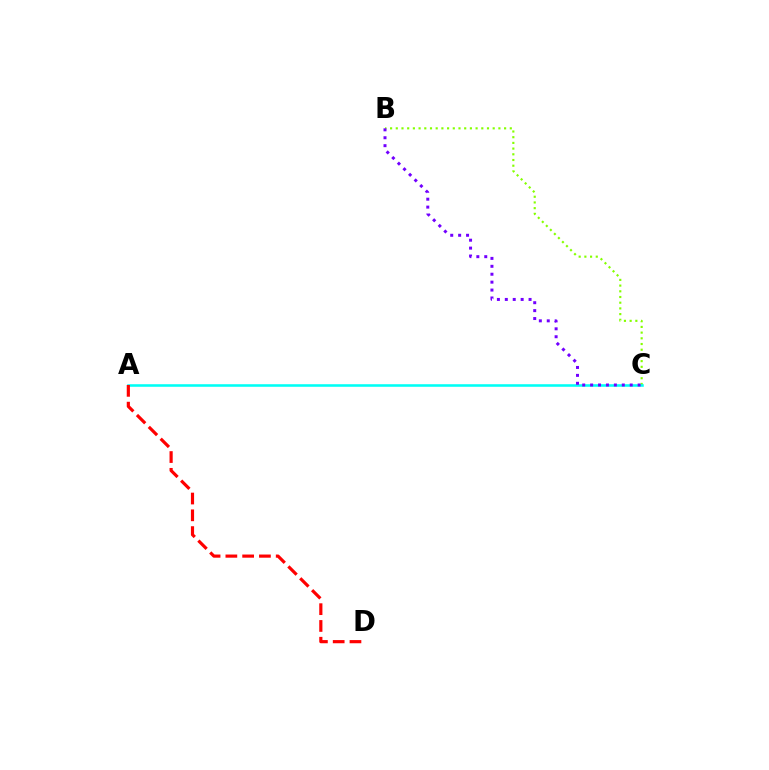{('B', 'C'): [{'color': '#84ff00', 'line_style': 'dotted', 'thickness': 1.55}, {'color': '#7200ff', 'line_style': 'dotted', 'thickness': 2.15}], ('A', 'C'): [{'color': '#00fff6', 'line_style': 'solid', 'thickness': 1.84}], ('A', 'D'): [{'color': '#ff0000', 'line_style': 'dashed', 'thickness': 2.28}]}